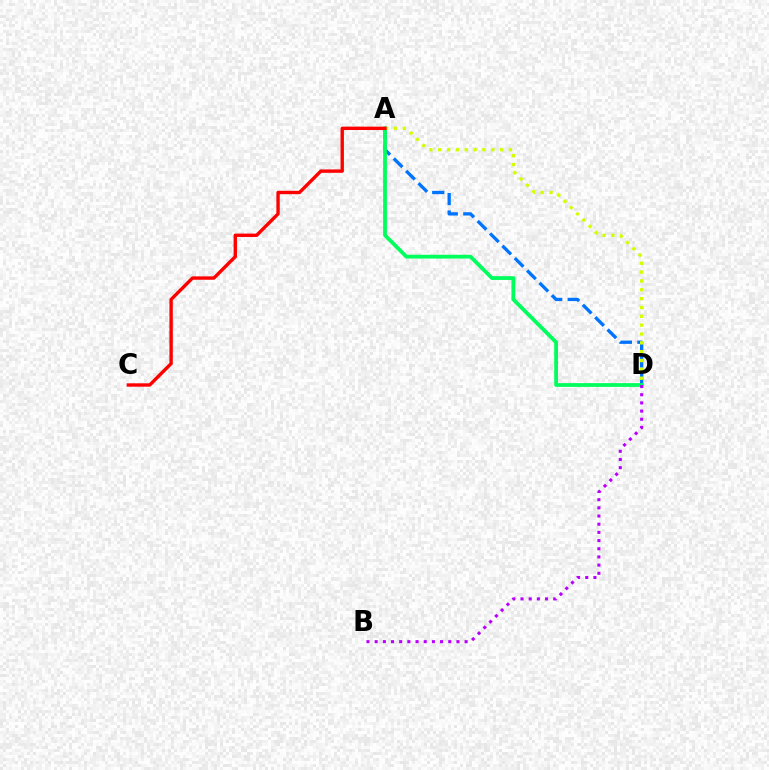{('A', 'D'): [{'color': '#0074ff', 'line_style': 'dashed', 'thickness': 2.37}, {'color': '#00ff5c', 'line_style': 'solid', 'thickness': 2.73}, {'color': '#d1ff00', 'line_style': 'dotted', 'thickness': 2.4}], ('B', 'D'): [{'color': '#b900ff', 'line_style': 'dotted', 'thickness': 2.22}], ('A', 'C'): [{'color': '#ff0000', 'line_style': 'solid', 'thickness': 2.43}]}